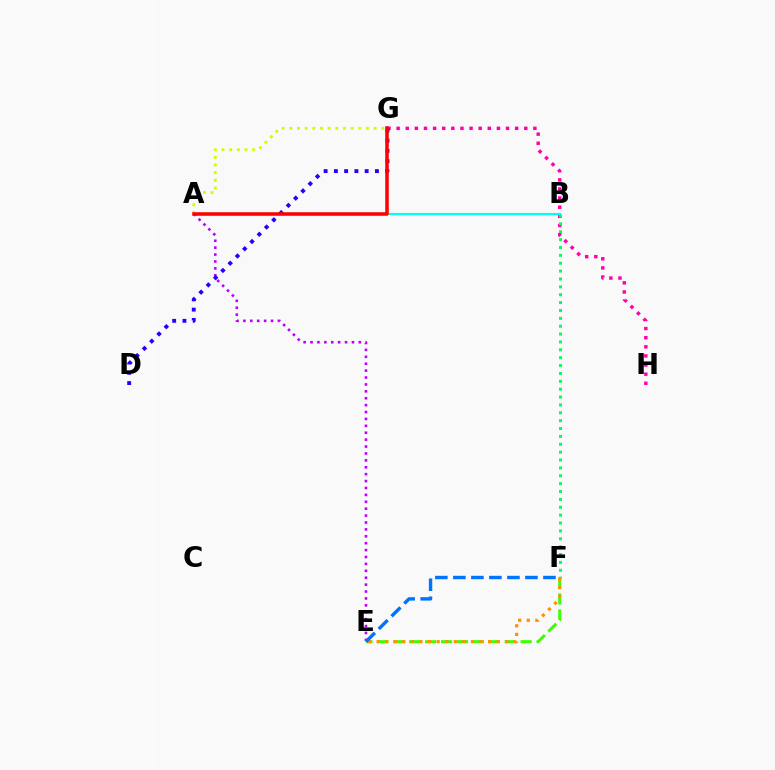{('G', 'H'): [{'color': '#ff00ac', 'line_style': 'dotted', 'thickness': 2.48}], ('A', 'E'): [{'color': '#b900ff', 'line_style': 'dotted', 'thickness': 1.88}], ('B', 'F'): [{'color': '#00ff5c', 'line_style': 'dotted', 'thickness': 2.14}], ('D', 'G'): [{'color': '#2500ff', 'line_style': 'dotted', 'thickness': 2.79}], ('A', 'G'): [{'color': '#d1ff00', 'line_style': 'dotted', 'thickness': 2.08}, {'color': '#ff0000', 'line_style': 'solid', 'thickness': 2.55}], ('E', 'F'): [{'color': '#3dff00', 'line_style': 'dashed', 'thickness': 2.16}, {'color': '#ff9400', 'line_style': 'dotted', 'thickness': 2.33}, {'color': '#0074ff', 'line_style': 'dashed', 'thickness': 2.45}], ('A', 'B'): [{'color': '#00fff6', 'line_style': 'solid', 'thickness': 1.55}]}